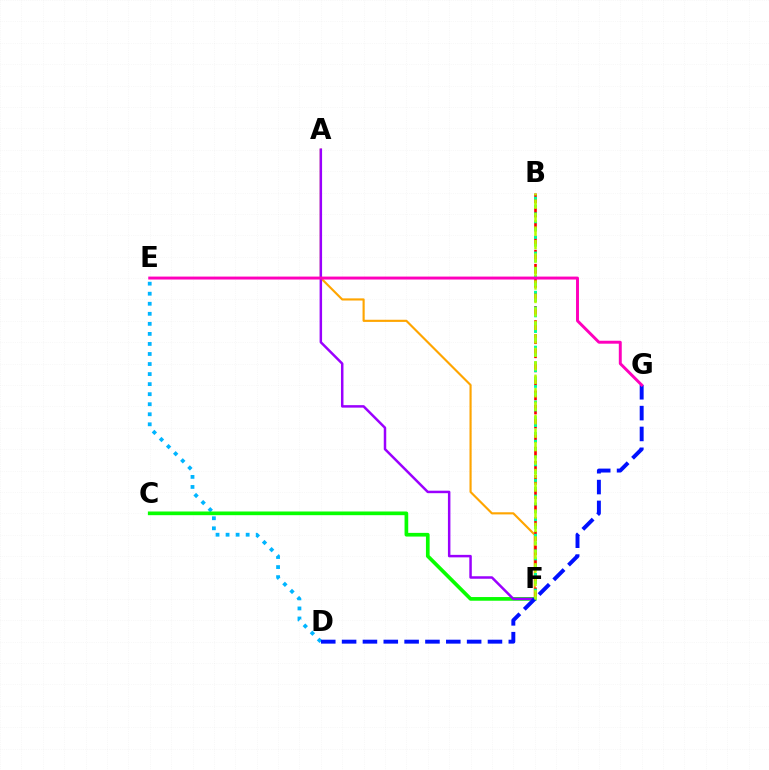{('A', 'F'): [{'color': '#ffa500', 'line_style': 'solid', 'thickness': 1.54}, {'color': '#9b00ff', 'line_style': 'solid', 'thickness': 1.79}], ('D', 'E'): [{'color': '#00b5ff', 'line_style': 'dotted', 'thickness': 2.73}], ('B', 'F'): [{'color': '#ff0000', 'line_style': 'dashed', 'thickness': 1.91}, {'color': '#00ff9d', 'line_style': 'dotted', 'thickness': 2.13}, {'color': '#b3ff00', 'line_style': 'dashed', 'thickness': 1.83}], ('C', 'F'): [{'color': '#08ff00', 'line_style': 'solid', 'thickness': 2.65}], ('D', 'G'): [{'color': '#0010ff', 'line_style': 'dashed', 'thickness': 2.83}], ('E', 'G'): [{'color': '#ff00bd', 'line_style': 'solid', 'thickness': 2.12}]}